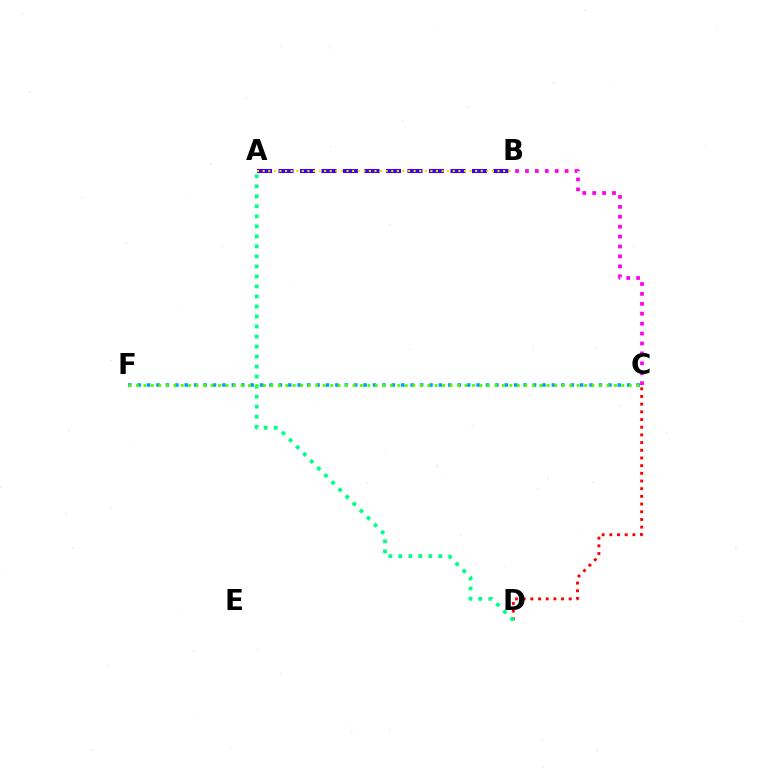{('A', 'B'): [{'color': '#3700ff', 'line_style': 'dashed', 'thickness': 2.92}, {'color': '#ffd500', 'line_style': 'dotted', 'thickness': 1.52}], ('B', 'C'): [{'color': '#ff00ed', 'line_style': 'dotted', 'thickness': 2.69}], ('C', 'D'): [{'color': '#ff0000', 'line_style': 'dotted', 'thickness': 2.09}], ('A', 'D'): [{'color': '#00ff86', 'line_style': 'dotted', 'thickness': 2.72}], ('C', 'F'): [{'color': '#009eff', 'line_style': 'dotted', 'thickness': 2.56}, {'color': '#4fff00', 'line_style': 'dotted', 'thickness': 2.03}]}